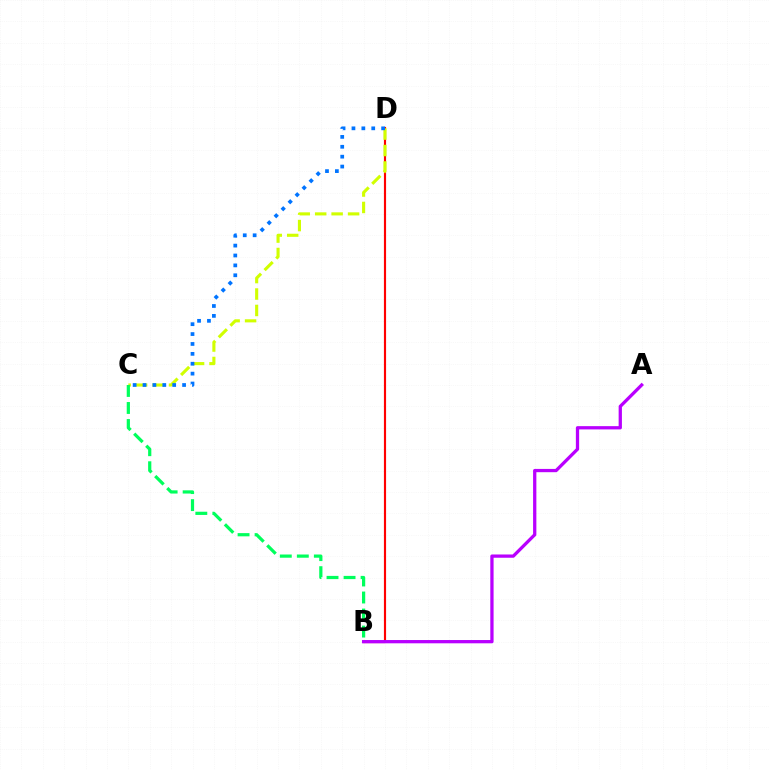{('B', 'D'): [{'color': '#ff0000', 'line_style': 'solid', 'thickness': 1.55}], ('C', 'D'): [{'color': '#d1ff00', 'line_style': 'dashed', 'thickness': 2.23}, {'color': '#0074ff', 'line_style': 'dotted', 'thickness': 2.69}], ('B', 'C'): [{'color': '#00ff5c', 'line_style': 'dashed', 'thickness': 2.31}], ('A', 'B'): [{'color': '#b900ff', 'line_style': 'solid', 'thickness': 2.36}]}